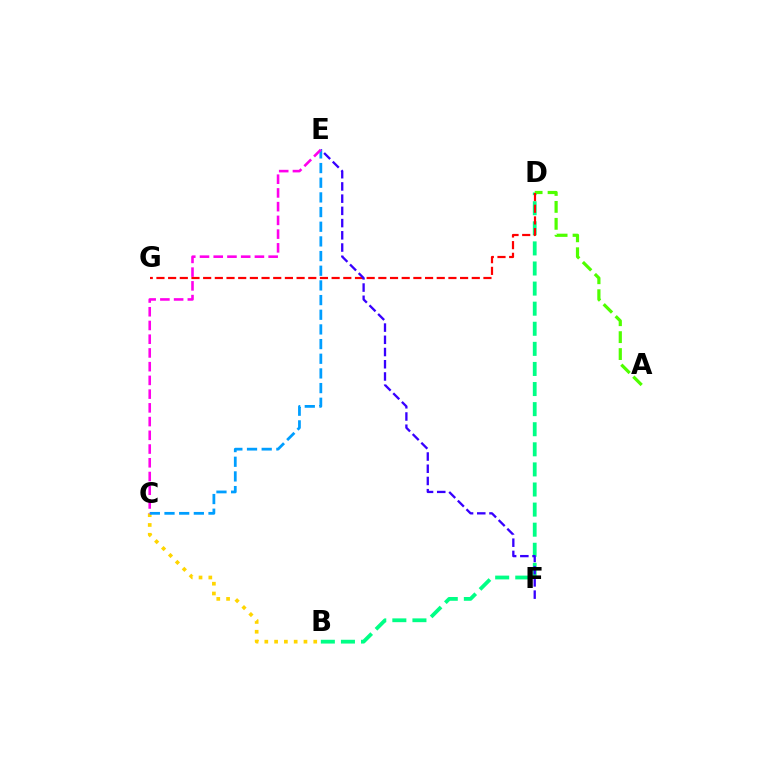{('B', 'D'): [{'color': '#00ff86', 'line_style': 'dashed', 'thickness': 2.73}], ('B', 'C'): [{'color': '#ffd500', 'line_style': 'dotted', 'thickness': 2.66}], ('A', 'D'): [{'color': '#4fff00', 'line_style': 'dashed', 'thickness': 2.3}], ('D', 'G'): [{'color': '#ff0000', 'line_style': 'dashed', 'thickness': 1.59}], ('E', 'F'): [{'color': '#3700ff', 'line_style': 'dashed', 'thickness': 1.66}], ('C', 'E'): [{'color': '#009eff', 'line_style': 'dashed', 'thickness': 1.99}, {'color': '#ff00ed', 'line_style': 'dashed', 'thickness': 1.87}]}